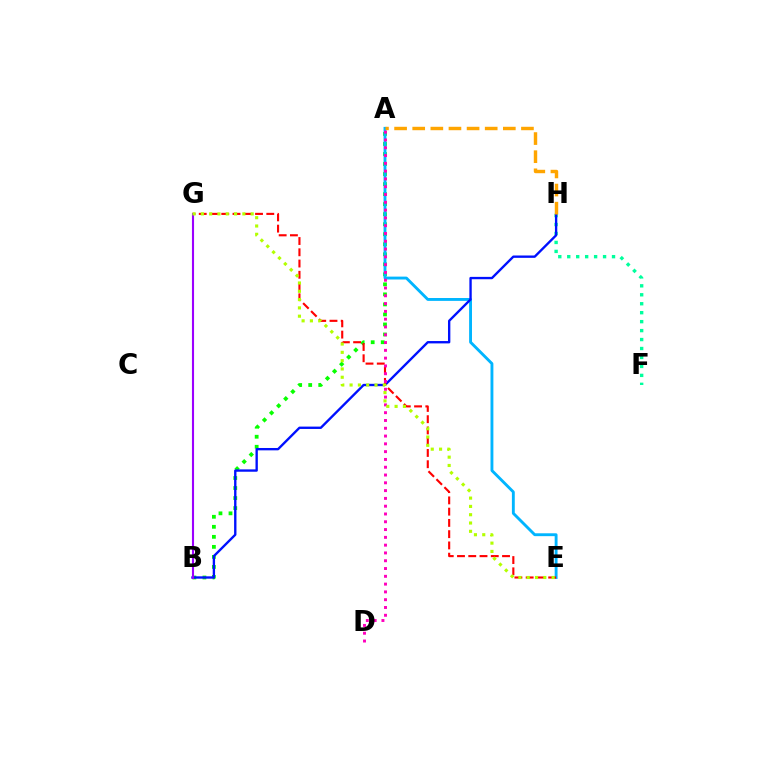{('A', 'B'): [{'color': '#08ff00', 'line_style': 'dotted', 'thickness': 2.72}], ('A', 'E'): [{'color': '#00b5ff', 'line_style': 'solid', 'thickness': 2.07}], ('F', 'H'): [{'color': '#00ff9d', 'line_style': 'dotted', 'thickness': 2.43}], ('B', 'H'): [{'color': '#0010ff', 'line_style': 'solid', 'thickness': 1.7}], ('E', 'G'): [{'color': '#ff0000', 'line_style': 'dashed', 'thickness': 1.53}, {'color': '#b3ff00', 'line_style': 'dotted', 'thickness': 2.26}], ('A', 'D'): [{'color': '#ff00bd', 'line_style': 'dotted', 'thickness': 2.12}], ('B', 'G'): [{'color': '#9b00ff', 'line_style': 'solid', 'thickness': 1.52}], ('A', 'H'): [{'color': '#ffa500', 'line_style': 'dashed', 'thickness': 2.46}]}